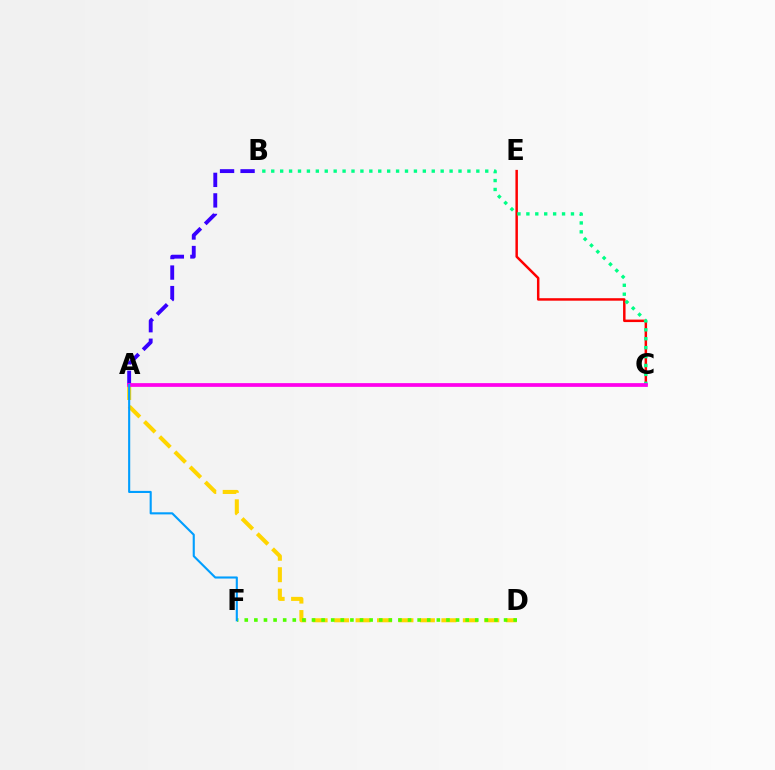{('A', 'B'): [{'color': '#3700ff', 'line_style': 'dashed', 'thickness': 2.79}], ('A', 'D'): [{'color': '#ffd500', 'line_style': 'dashed', 'thickness': 2.92}], ('C', 'E'): [{'color': '#ff0000', 'line_style': 'solid', 'thickness': 1.79}], ('D', 'F'): [{'color': '#4fff00', 'line_style': 'dotted', 'thickness': 2.61}], ('B', 'C'): [{'color': '#00ff86', 'line_style': 'dotted', 'thickness': 2.42}], ('A', 'C'): [{'color': '#ff00ed', 'line_style': 'solid', 'thickness': 2.69}], ('A', 'F'): [{'color': '#009eff', 'line_style': 'solid', 'thickness': 1.52}]}